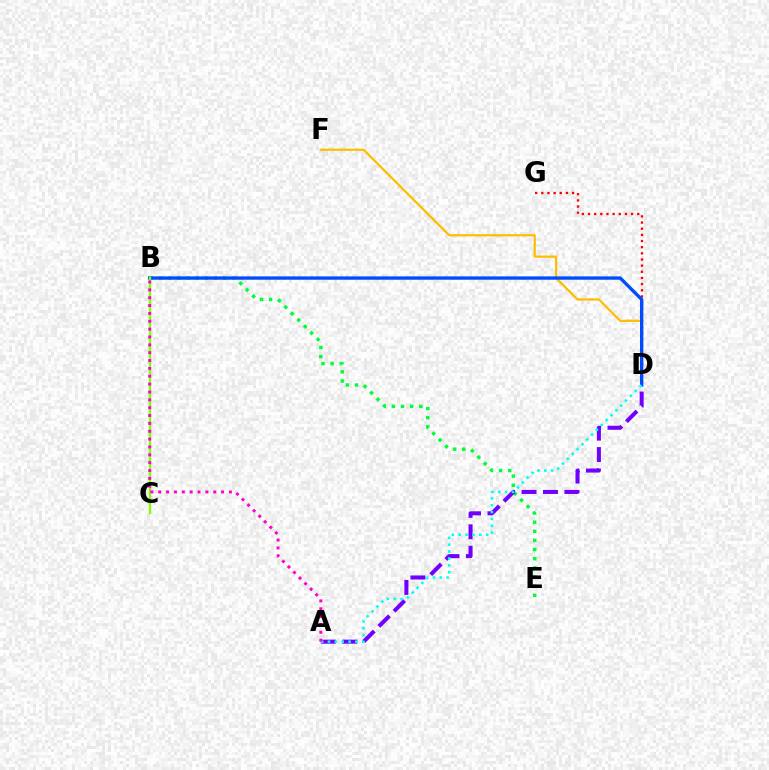{('D', 'F'): [{'color': '#ffbd00', 'line_style': 'solid', 'thickness': 1.6}], ('D', 'G'): [{'color': '#ff0000', 'line_style': 'dotted', 'thickness': 1.67}], ('B', 'E'): [{'color': '#00ff39', 'line_style': 'dotted', 'thickness': 2.49}], ('B', 'D'): [{'color': '#004bff', 'line_style': 'solid', 'thickness': 2.4}], ('A', 'D'): [{'color': '#7200ff', 'line_style': 'dashed', 'thickness': 2.91}, {'color': '#00fff6', 'line_style': 'dotted', 'thickness': 1.86}], ('B', 'C'): [{'color': '#84ff00', 'line_style': 'solid', 'thickness': 1.68}], ('A', 'B'): [{'color': '#ff00cf', 'line_style': 'dotted', 'thickness': 2.13}]}